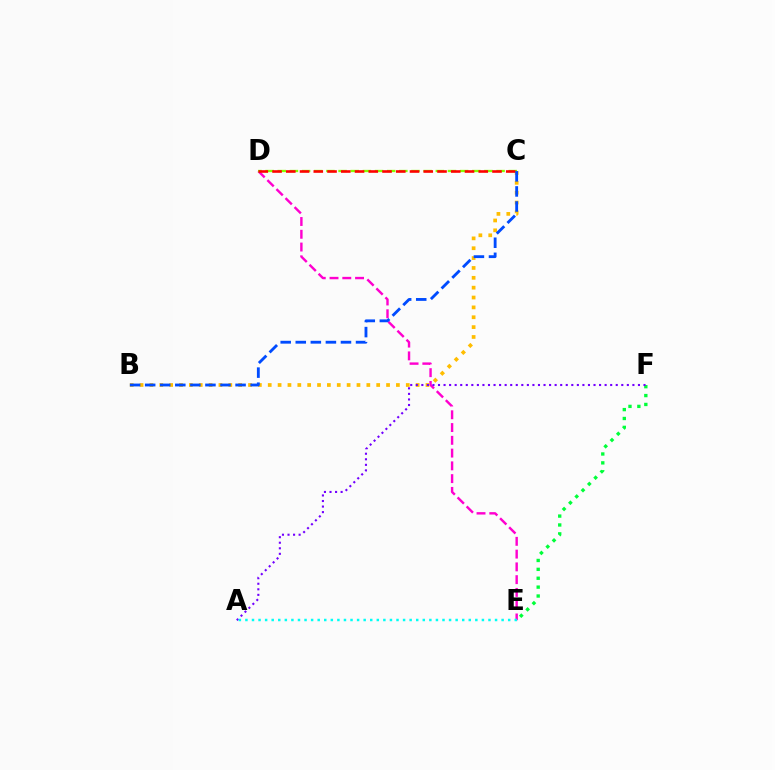{('D', 'E'): [{'color': '#ff00cf', 'line_style': 'dashed', 'thickness': 1.73}], ('C', 'D'): [{'color': '#84ff00', 'line_style': 'dashed', 'thickness': 1.65}, {'color': '#ff0000', 'line_style': 'dashed', 'thickness': 1.87}], ('E', 'F'): [{'color': '#00ff39', 'line_style': 'dotted', 'thickness': 2.42}], ('B', 'C'): [{'color': '#ffbd00', 'line_style': 'dotted', 'thickness': 2.68}, {'color': '#004bff', 'line_style': 'dashed', 'thickness': 2.05}], ('A', 'F'): [{'color': '#7200ff', 'line_style': 'dotted', 'thickness': 1.51}], ('A', 'E'): [{'color': '#00fff6', 'line_style': 'dotted', 'thickness': 1.78}]}